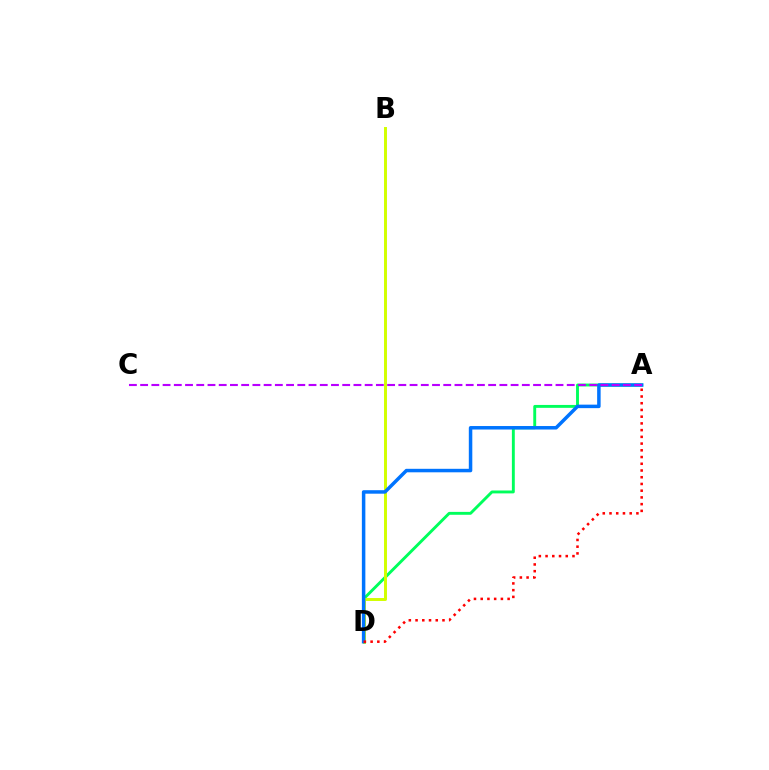{('A', 'D'): [{'color': '#00ff5c', 'line_style': 'solid', 'thickness': 2.09}, {'color': '#0074ff', 'line_style': 'solid', 'thickness': 2.52}, {'color': '#ff0000', 'line_style': 'dotted', 'thickness': 1.83}], ('B', 'D'): [{'color': '#d1ff00', 'line_style': 'solid', 'thickness': 2.13}], ('A', 'C'): [{'color': '#b900ff', 'line_style': 'dashed', 'thickness': 1.53}]}